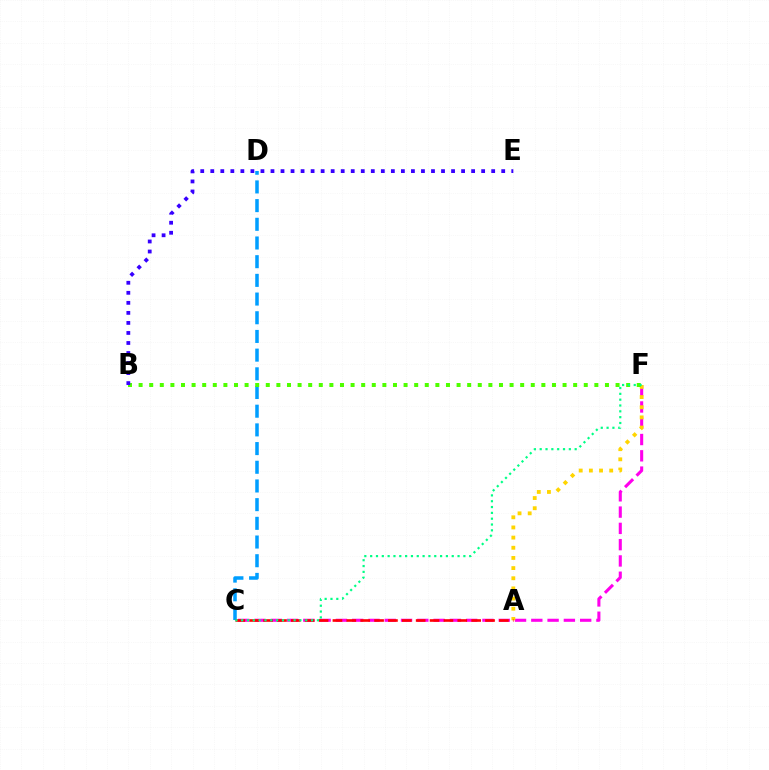{('C', 'D'): [{'color': '#009eff', 'line_style': 'dashed', 'thickness': 2.54}], ('C', 'F'): [{'color': '#ff00ed', 'line_style': 'dashed', 'thickness': 2.21}, {'color': '#00ff86', 'line_style': 'dotted', 'thickness': 1.58}], ('A', 'F'): [{'color': '#ffd500', 'line_style': 'dotted', 'thickness': 2.76}], ('B', 'F'): [{'color': '#4fff00', 'line_style': 'dotted', 'thickness': 2.88}], ('A', 'C'): [{'color': '#ff0000', 'line_style': 'dashed', 'thickness': 1.88}], ('B', 'E'): [{'color': '#3700ff', 'line_style': 'dotted', 'thickness': 2.73}]}